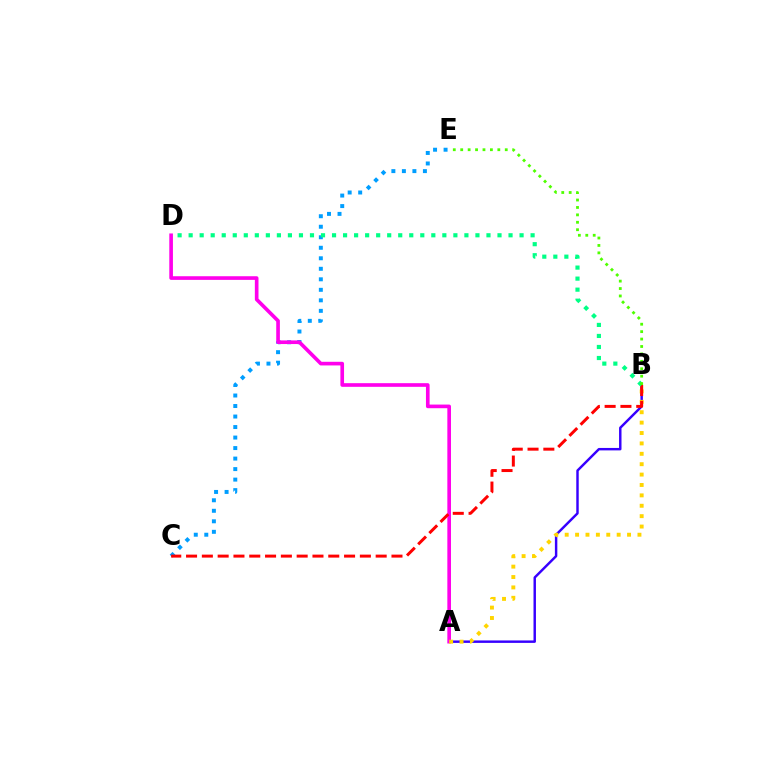{('C', 'E'): [{'color': '#009eff', 'line_style': 'dotted', 'thickness': 2.86}], ('A', 'B'): [{'color': '#3700ff', 'line_style': 'solid', 'thickness': 1.76}, {'color': '#ffd500', 'line_style': 'dotted', 'thickness': 2.82}], ('A', 'D'): [{'color': '#ff00ed', 'line_style': 'solid', 'thickness': 2.63}], ('B', 'C'): [{'color': '#ff0000', 'line_style': 'dashed', 'thickness': 2.15}], ('B', 'D'): [{'color': '#00ff86', 'line_style': 'dotted', 'thickness': 3.0}], ('B', 'E'): [{'color': '#4fff00', 'line_style': 'dotted', 'thickness': 2.02}]}